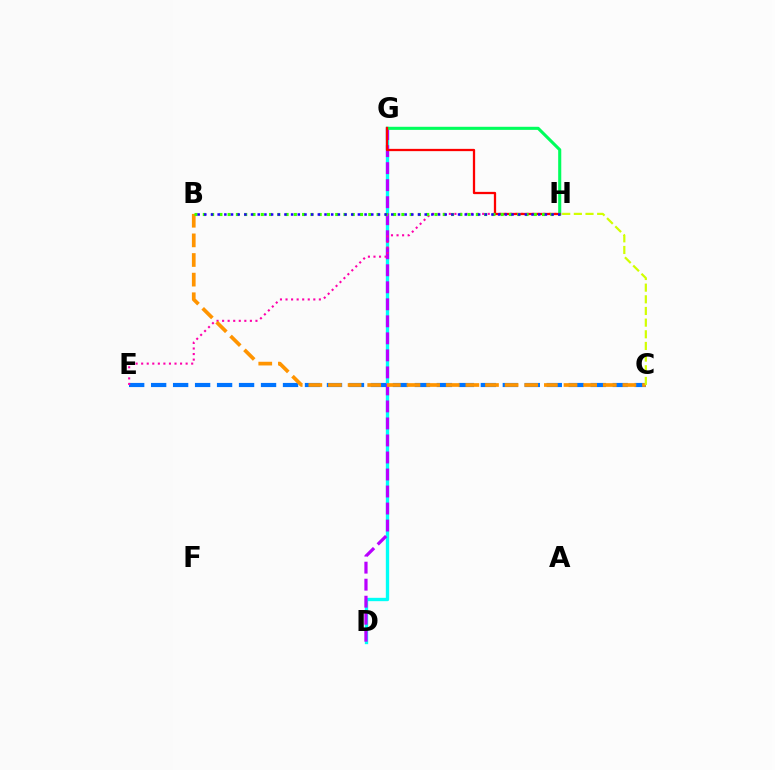{('D', 'G'): [{'color': '#00fff6', 'line_style': 'solid', 'thickness': 2.41}, {'color': '#b900ff', 'line_style': 'dashed', 'thickness': 2.31}], ('C', 'E'): [{'color': '#0074ff', 'line_style': 'dashed', 'thickness': 2.99}], ('G', 'H'): [{'color': '#00ff5c', 'line_style': 'solid', 'thickness': 2.22}, {'color': '#ff0000', 'line_style': 'solid', 'thickness': 1.64}], ('E', 'H'): [{'color': '#ff00ac', 'line_style': 'dotted', 'thickness': 1.51}], ('B', 'C'): [{'color': '#ff9400', 'line_style': 'dashed', 'thickness': 2.67}], ('C', 'H'): [{'color': '#d1ff00', 'line_style': 'dashed', 'thickness': 1.58}], ('B', 'H'): [{'color': '#3dff00', 'line_style': 'dotted', 'thickness': 2.25}, {'color': '#2500ff', 'line_style': 'dotted', 'thickness': 1.81}]}